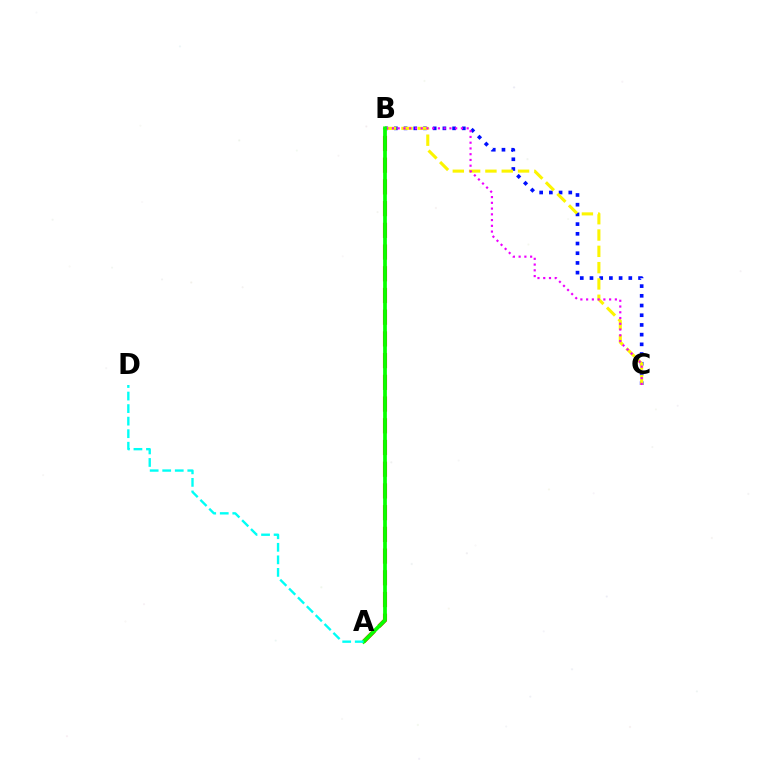{('B', 'C'): [{'color': '#0010ff', 'line_style': 'dotted', 'thickness': 2.64}, {'color': '#fcf500', 'line_style': 'dashed', 'thickness': 2.22}, {'color': '#ee00ff', 'line_style': 'dotted', 'thickness': 1.56}], ('A', 'B'): [{'color': '#ff0000', 'line_style': 'dashed', 'thickness': 2.95}, {'color': '#08ff00', 'line_style': 'solid', 'thickness': 2.7}], ('A', 'D'): [{'color': '#00fff6', 'line_style': 'dashed', 'thickness': 1.7}]}